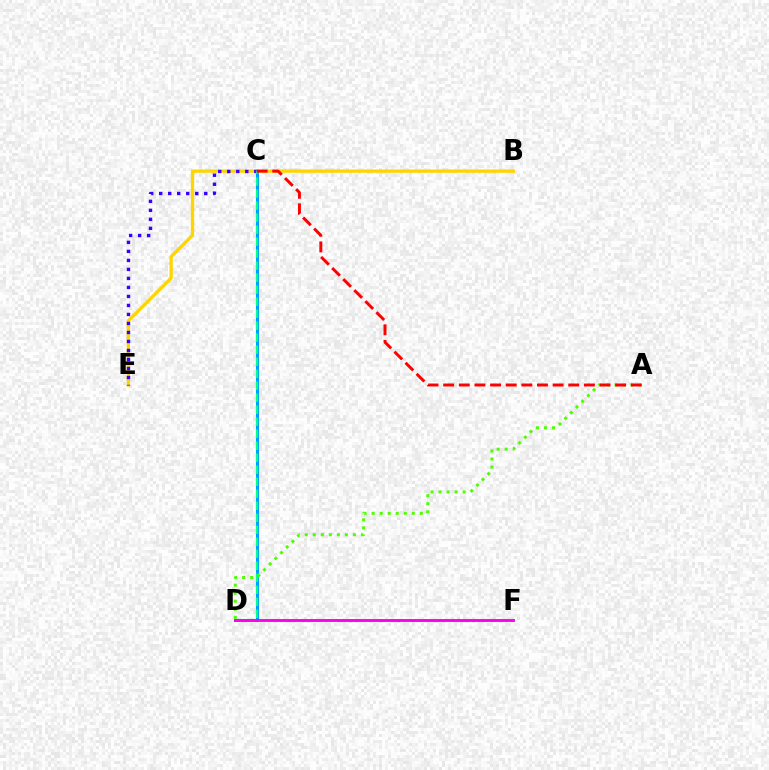{('B', 'E'): [{'color': '#ffd500', 'line_style': 'solid', 'thickness': 2.37}], ('C', 'E'): [{'color': '#3700ff', 'line_style': 'dotted', 'thickness': 2.45}], ('C', 'D'): [{'color': '#009eff', 'line_style': 'solid', 'thickness': 2.14}, {'color': '#00ff86', 'line_style': 'dashed', 'thickness': 1.63}], ('A', 'D'): [{'color': '#4fff00', 'line_style': 'dotted', 'thickness': 2.18}], ('A', 'C'): [{'color': '#ff0000', 'line_style': 'dashed', 'thickness': 2.12}], ('D', 'F'): [{'color': '#ff00ed', 'line_style': 'solid', 'thickness': 2.1}]}